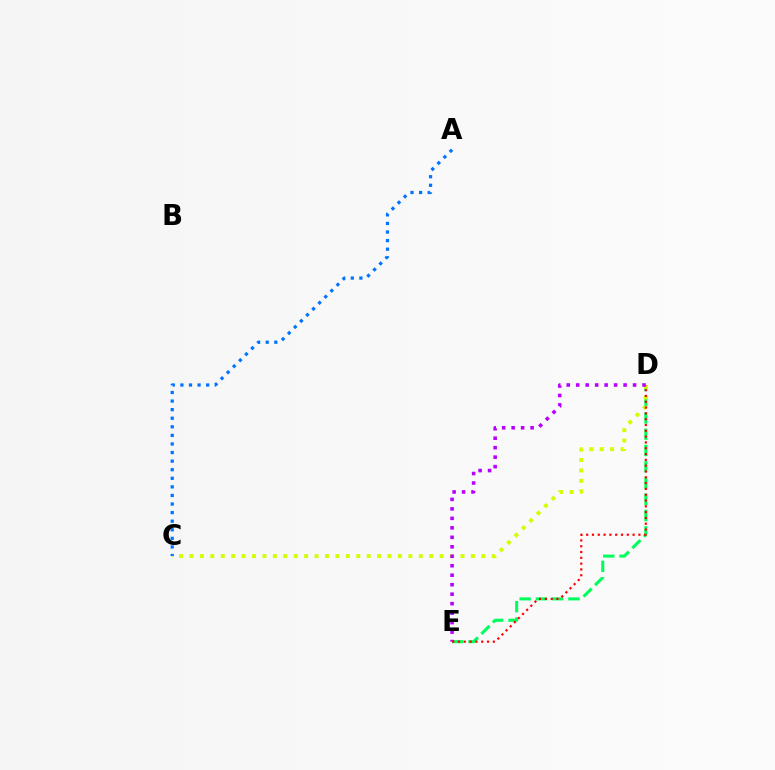{('D', 'E'): [{'color': '#00ff5c', 'line_style': 'dashed', 'thickness': 2.21}, {'color': '#b900ff', 'line_style': 'dotted', 'thickness': 2.57}, {'color': '#ff0000', 'line_style': 'dotted', 'thickness': 1.58}], ('C', 'D'): [{'color': '#d1ff00', 'line_style': 'dotted', 'thickness': 2.83}], ('A', 'C'): [{'color': '#0074ff', 'line_style': 'dotted', 'thickness': 2.33}]}